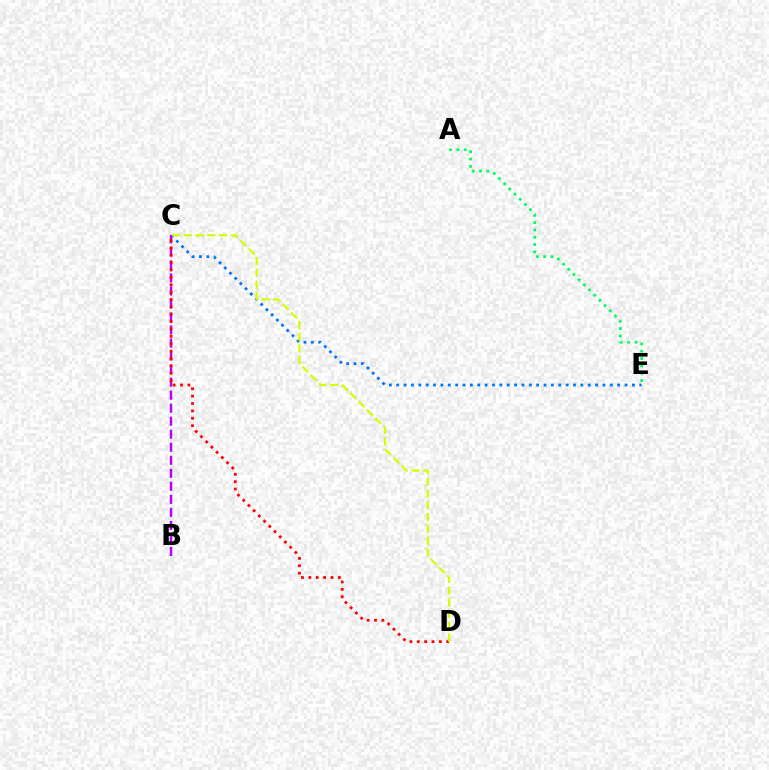{('C', 'E'): [{'color': '#0074ff', 'line_style': 'dotted', 'thickness': 2.0}], ('A', 'E'): [{'color': '#00ff5c', 'line_style': 'dotted', 'thickness': 1.99}], ('B', 'C'): [{'color': '#b900ff', 'line_style': 'dashed', 'thickness': 1.77}], ('C', 'D'): [{'color': '#ff0000', 'line_style': 'dotted', 'thickness': 2.0}, {'color': '#d1ff00', 'line_style': 'dashed', 'thickness': 1.6}]}